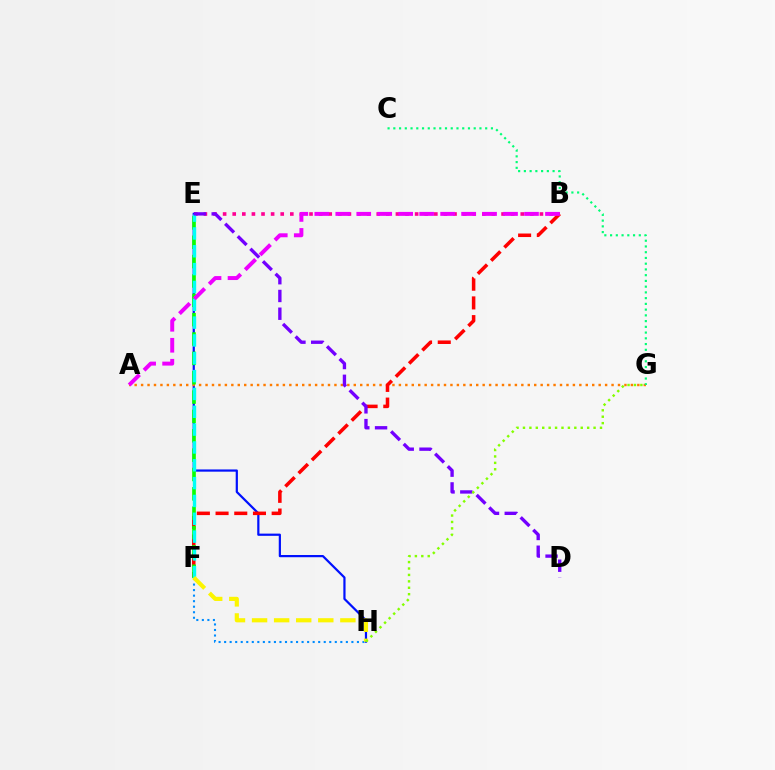{('E', 'H'): [{'color': '#0010ff', 'line_style': 'solid', 'thickness': 1.59}], ('A', 'G'): [{'color': '#ff7c00', 'line_style': 'dotted', 'thickness': 1.75}], ('B', 'F'): [{'color': '#ff0000', 'line_style': 'dashed', 'thickness': 2.54}], ('C', 'G'): [{'color': '#00ff74', 'line_style': 'dotted', 'thickness': 1.56}], ('F', 'H'): [{'color': '#008cff', 'line_style': 'dotted', 'thickness': 1.5}, {'color': '#fcf500', 'line_style': 'dashed', 'thickness': 3.0}], ('E', 'F'): [{'color': '#08ff00', 'line_style': 'dashed', 'thickness': 2.63}, {'color': '#00fff6', 'line_style': 'dashed', 'thickness': 2.42}], ('B', 'E'): [{'color': '#ff0094', 'line_style': 'dotted', 'thickness': 2.61}], ('A', 'B'): [{'color': '#ee00ff', 'line_style': 'dashed', 'thickness': 2.85}], ('D', 'E'): [{'color': '#7200ff', 'line_style': 'dashed', 'thickness': 2.41}], ('G', 'H'): [{'color': '#84ff00', 'line_style': 'dotted', 'thickness': 1.74}]}